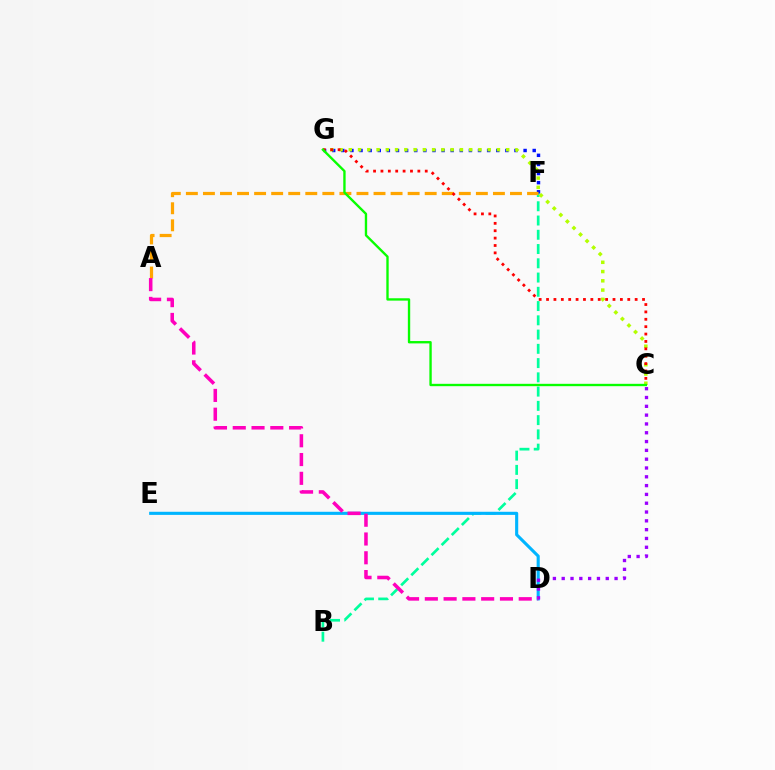{('B', 'F'): [{'color': '#00ff9d', 'line_style': 'dashed', 'thickness': 1.94}], ('F', 'G'): [{'color': '#0010ff', 'line_style': 'dotted', 'thickness': 2.48}], ('C', 'G'): [{'color': '#b3ff00', 'line_style': 'dotted', 'thickness': 2.52}, {'color': '#ff0000', 'line_style': 'dotted', 'thickness': 2.01}, {'color': '#08ff00', 'line_style': 'solid', 'thickness': 1.7}], ('A', 'F'): [{'color': '#ffa500', 'line_style': 'dashed', 'thickness': 2.32}], ('D', 'E'): [{'color': '#00b5ff', 'line_style': 'solid', 'thickness': 2.24}], ('C', 'D'): [{'color': '#9b00ff', 'line_style': 'dotted', 'thickness': 2.39}], ('A', 'D'): [{'color': '#ff00bd', 'line_style': 'dashed', 'thickness': 2.55}]}